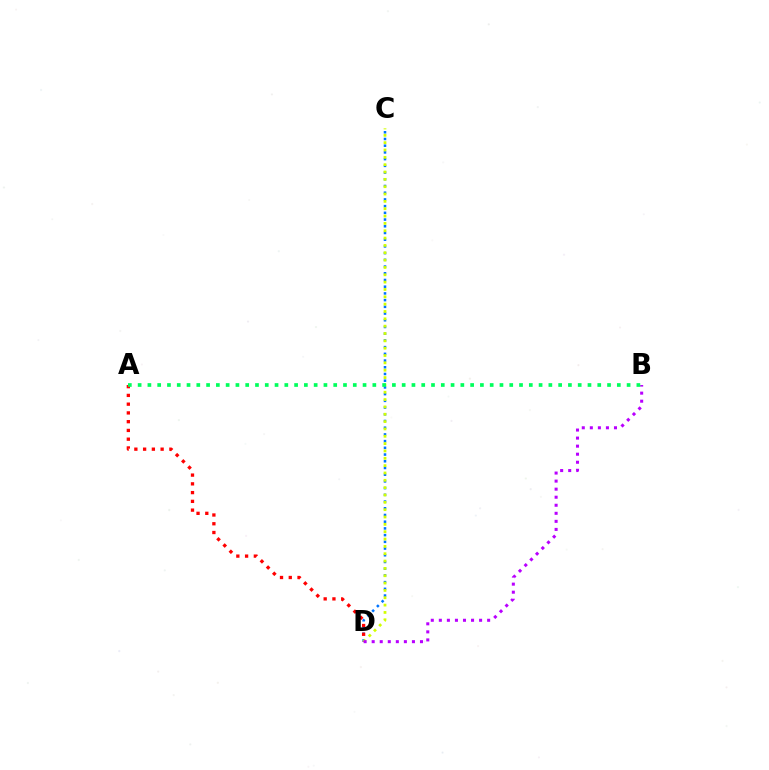{('C', 'D'): [{'color': '#0074ff', 'line_style': 'dotted', 'thickness': 1.82}, {'color': '#d1ff00', 'line_style': 'dotted', 'thickness': 1.99}], ('A', 'D'): [{'color': '#ff0000', 'line_style': 'dotted', 'thickness': 2.38}], ('B', 'D'): [{'color': '#b900ff', 'line_style': 'dotted', 'thickness': 2.19}], ('A', 'B'): [{'color': '#00ff5c', 'line_style': 'dotted', 'thickness': 2.66}]}